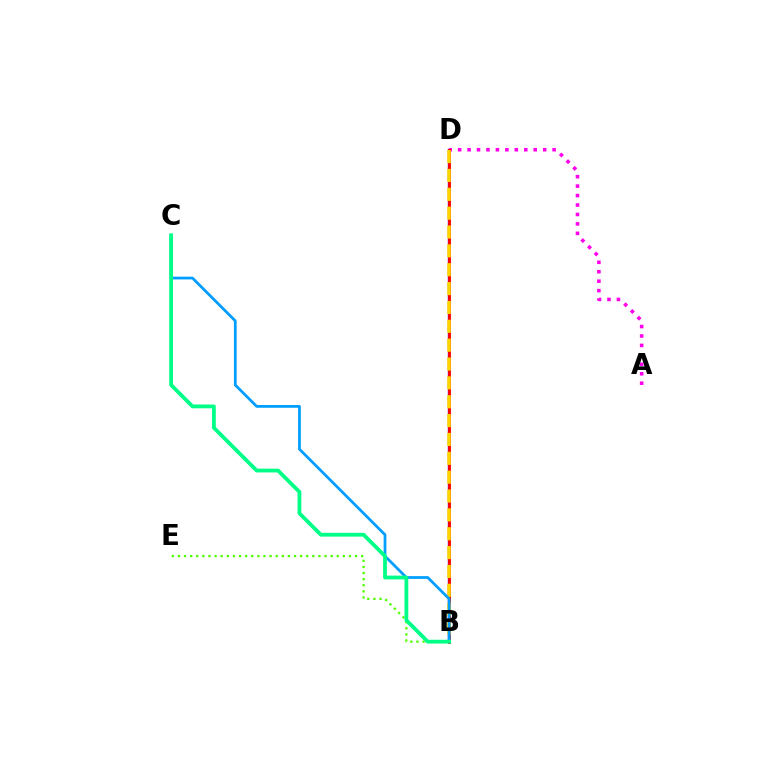{('B', 'D'): [{'color': '#3700ff', 'line_style': 'solid', 'thickness': 1.7}, {'color': '#ff0000', 'line_style': 'solid', 'thickness': 2.08}, {'color': '#ffd500', 'line_style': 'dashed', 'thickness': 2.56}], ('B', 'E'): [{'color': '#4fff00', 'line_style': 'dotted', 'thickness': 1.66}], ('A', 'D'): [{'color': '#ff00ed', 'line_style': 'dotted', 'thickness': 2.57}], ('B', 'C'): [{'color': '#009eff', 'line_style': 'solid', 'thickness': 1.98}, {'color': '#00ff86', 'line_style': 'solid', 'thickness': 2.73}]}